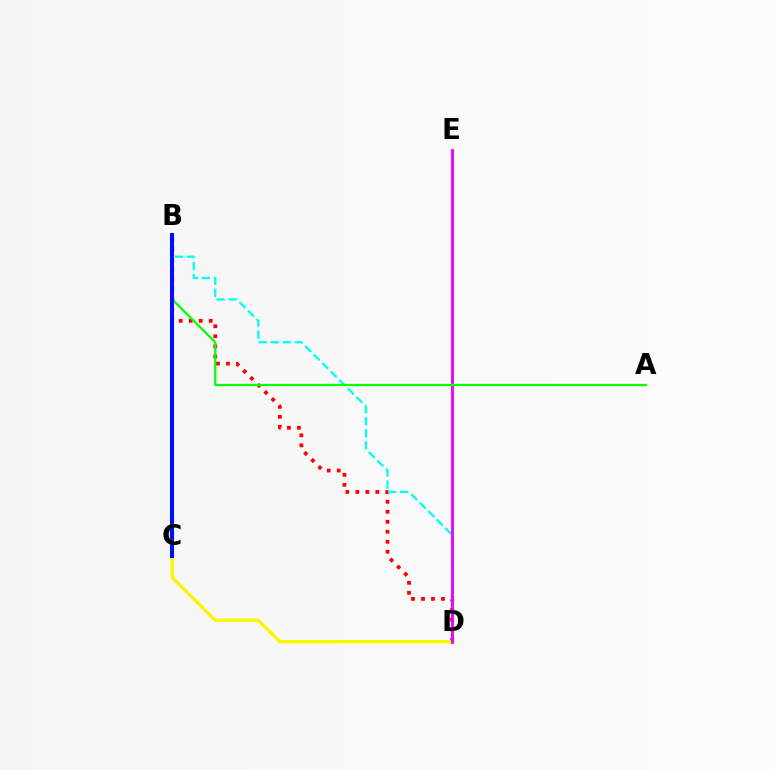{('B', 'D'): [{'color': '#ff0000', 'line_style': 'dotted', 'thickness': 2.72}, {'color': '#00fff6', 'line_style': 'dashed', 'thickness': 1.64}], ('C', 'D'): [{'color': '#fcf500', 'line_style': 'solid', 'thickness': 2.41}], ('D', 'E'): [{'color': '#ee00ff', 'line_style': 'solid', 'thickness': 2.07}], ('A', 'B'): [{'color': '#08ff00', 'line_style': 'solid', 'thickness': 1.62}], ('B', 'C'): [{'color': '#0010ff', 'line_style': 'solid', 'thickness': 2.92}]}